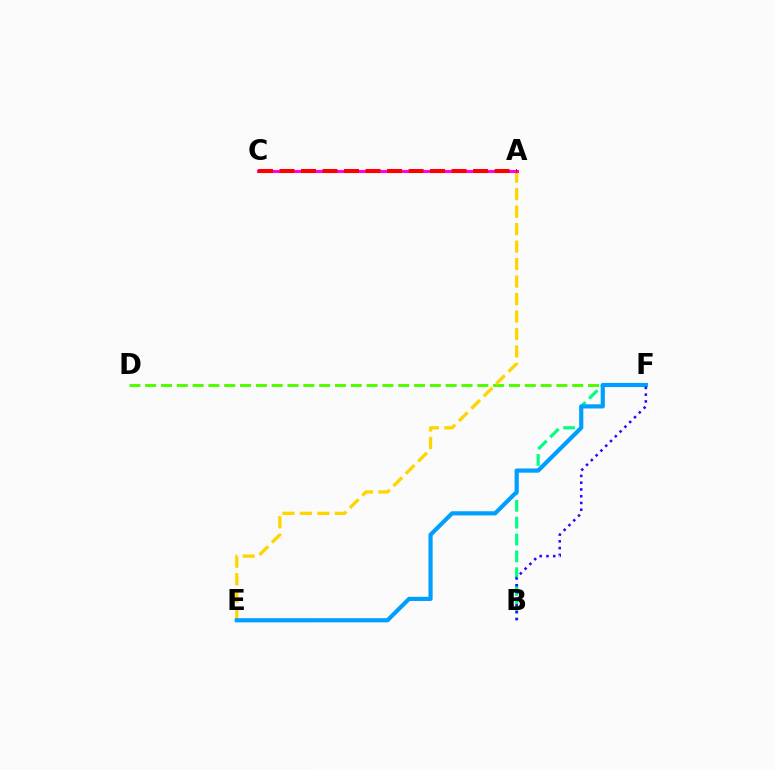{('D', 'F'): [{'color': '#4fff00', 'line_style': 'dashed', 'thickness': 2.15}], ('A', 'E'): [{'color': '#ffd500', 'line_style': 'dashed', 'thickness': 2.38}], ('B', 'F'): [{'color': '#00ff86', 'line_style': 'dashed', 'thickness': 2.29}, {'color': '#3700ff', 'line_style': 'dotted', 'thickness': 1.84}], ('E', 'F'): [{'color': '#009eff', 'line_style': 'solid', 'thickness': 3.0}], ('A', 'C'): [{'color': '#ff00ed', 'line_style': 'solid', 'thickness': 2.18}, {'color': '#ff0000', 'line_style': 'dashed', 'thickness': 2.92}]}